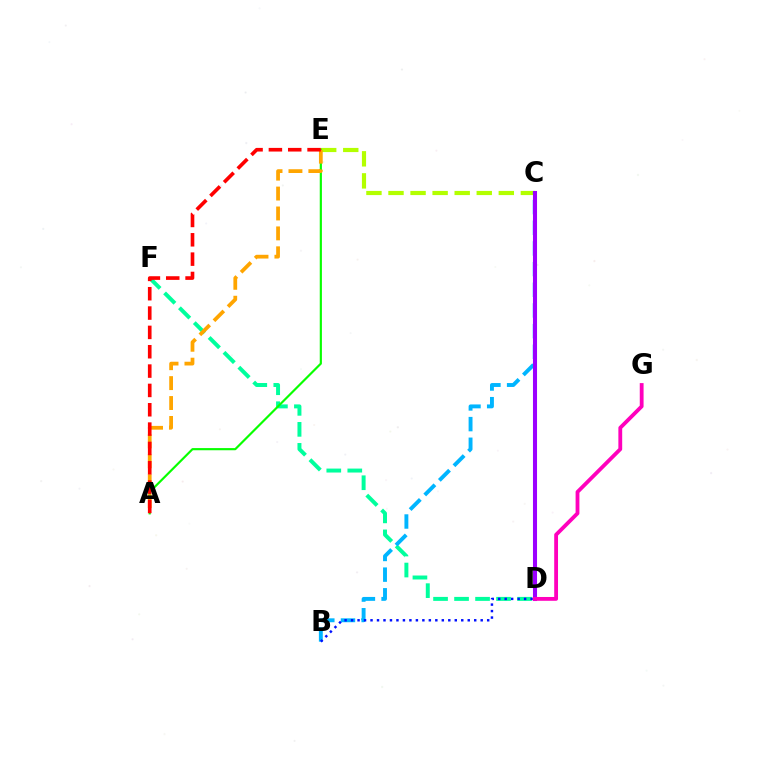{('D', 'F'): [{'color': '#00ff9d', 'line_style': 'dashed', 'thickness': 2.85}], ('C', 'E'): [{'color': '#b3ff00', 'line_style': 'dashed', 'thickness': 3.0}], ('B', 'C'): [{'color': '#00b5ff', 'line_style': 'dashed', 'thickness': 2.81}], ('A', 'E'): [{'color': '#08ff00', 'line_style': 'solid', 'thickness': 1.56}, {'color': '#ffa500', 'line_style': 'dashed', 'thickness': 2.71}, {'color': '#ff0000', 'line_style': 'dashed', 'thickness': 2.63}], ('C', 'D'): [{'color': '#9b00ff', 'line_style': 'solid', 'thickness': 2.92}], ('B', 'D'): [{'color': '#0010ff', 'line_style': 'dotted', 'thickness': 1.76}], ('D', 'G'): [{'color': '#ff00bd', 'line_style': 'solid', 'thickness': 2.75}]}